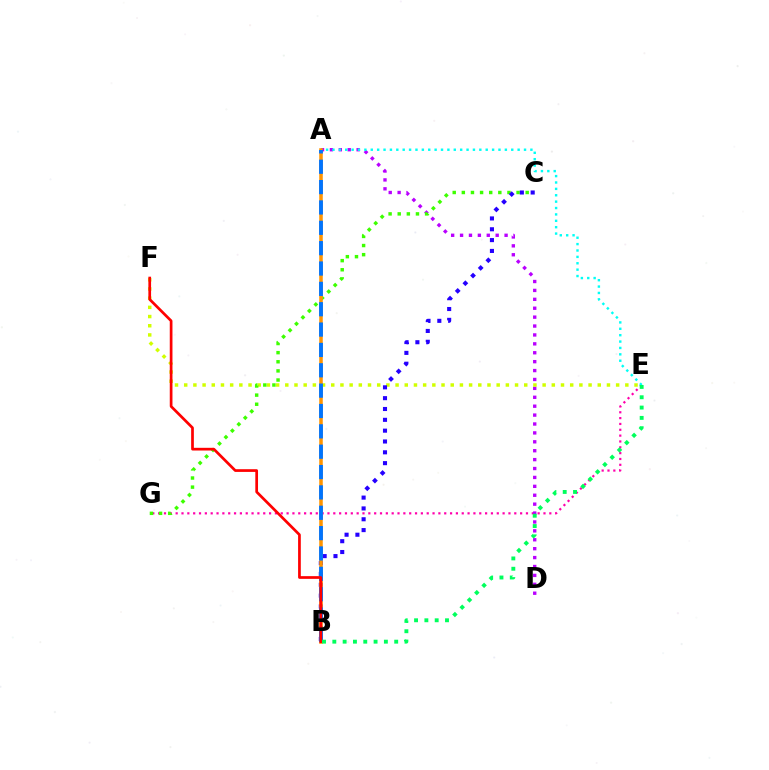{('E', 'G'): [{'color': '#ff00ac', 'line_style': 'dotted', 'thickness': 1.59}], ('A', 'D'): [{'color': '#b900ff', 'line_style': 'dotted', 'thickness': 2.42}], ('E', 'F'): [{'color': '#d1ff00', 'line_style': 'dotted', 'thickness': 2.5}], ('A', 'E'): [{'color': '#00fff6', 'line_style': 'dotted', 'thickness': 1.73}], ('C', 'G'): [{'color': '#3dff00', 'line_style': 'dotted', 'thickness': 2.48}], ('B', 'C'): [{'color': '#2500ff', 'line_style': 'dotted', 'thickness': 2.94}], ('A', 'B'): [{'color': '#ff9400', 'line_style': 'solid', 'thickness': 2.54}, {'color': '#0074ff', 'line_style': 'dashed', 'thickness': 2.77}], ('B', 'F'): [{'color': '#ff0000', 'line_style': 'solid', 'thickness': 1.95}], ('B', 'E'): [{'color': '#00ff5c', 'line_style': 'dotted', 'thickness': 2.8}]}